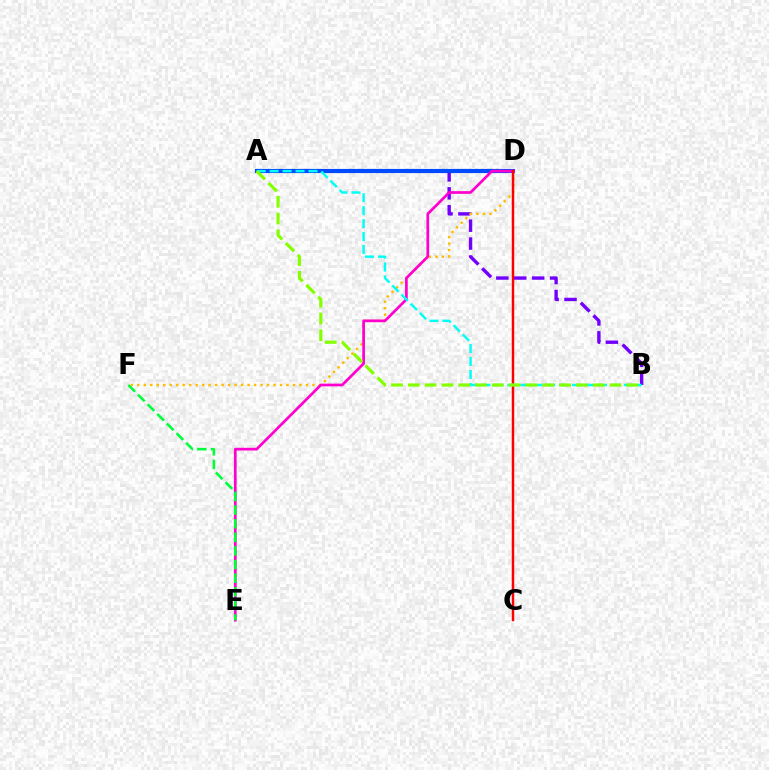{('A', 'B'): [{'color': '#7200ff', 'line_style': 'dashed', 'thickness': 2.43}, {'color': '#00fff6', 'line_style': 'dashed', 'thickness': 1.76}, {'color': '#84ff00', 'line_style': 'dashed', 'thickness': 2.28}], ('D', 'F'): [{'color': '#ffbd00', 'line_style': 'dotted', 'thickness': 1.76}], ('A', 'D'): [{'color': '#004bff', 'line_style': 'solid', 'thickness': 2.99}], ('D', 'E'): [{'color': '#ff00cf', 'line_style': 'solid', 'thickness': 1.95}], ('E', 'F'): [{'color': '#00ff39', 'line_style': 'dashed', 'thickness': 1.85}], ('C', 'D'): [{'color': '#ff0000', 'line_style': 'solid', 'thickness': 1.77}]}